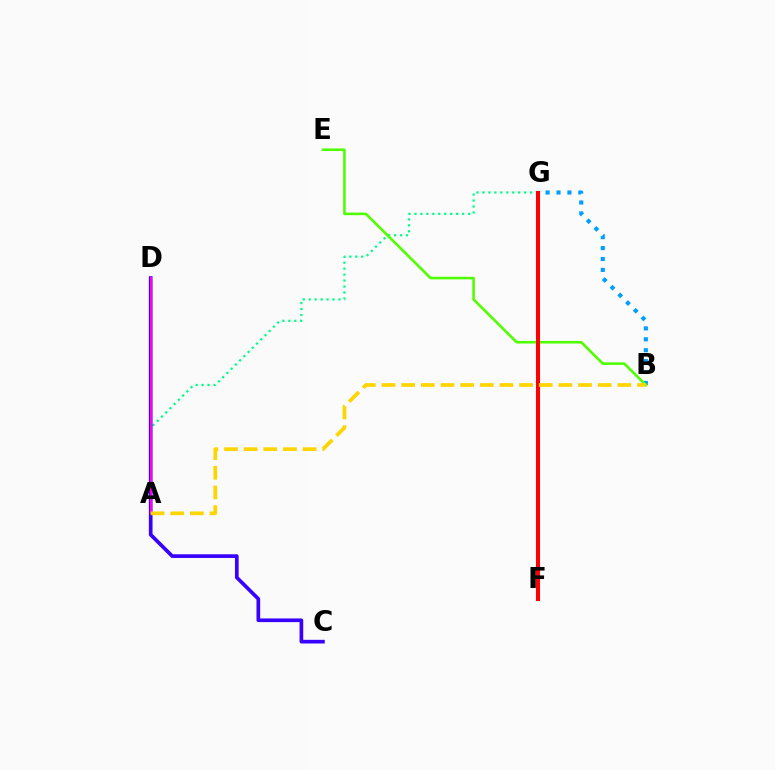{('A', 'G'): [{'color': '#00ff86', 'line_style': 'dotted', 'thickness': 1.62}], ('B', 'G'): [{'color': '#009eff', 'line_style': 'dotted', 'thickness': 2.96}], ('C', 'D'): [{'color': '#3700ff', 'line_style': 'solid', 'thickness': 2.65}], ('B', 'E'): [{'color': '#4fff00', 'line_style': 'solid', 'thickness': 1.87}], ('A', 'D'): [{'color': '#ff00ed', 'line_style': 'solid', 'thickness': 1.52}], ('F', 'G'): [{'color': '#ff0000', 'line_style': 'solid', 'thickness': 2.91}], ('A', 'B'): [{'color': '#ffd500', 'line_style': 'dashed', 'thickness': 2.67}]}